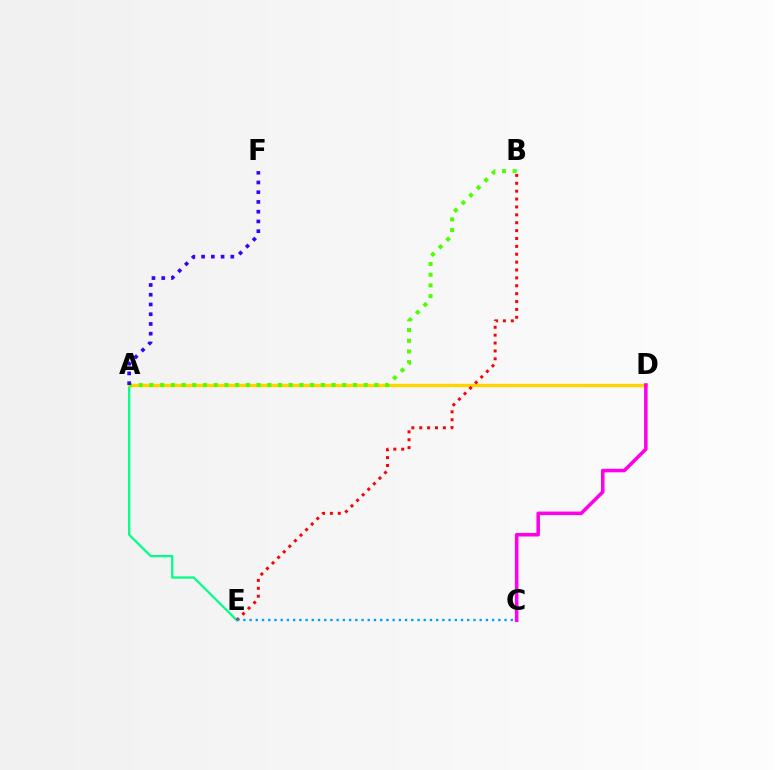{('A', 'E'): [{'color': '#00ff86', 'line_style': 'solid', 'thickness': 1.62}], ('A', 'D'): [{'color': '#ffd500', 'line_style': 'solid', 'thickness': 2.44}], ('B', 'E'): [{'color': '#ff0000', 'line_style': 'dotted', 'thickness': 2.14}], ('A', 'B'): [{'color': '#4fff00', 'line_style': 'dotted', 'thickness': 2.91}], ('C', 'D'): [{'color': '#ff00ed', 'line_style': 'solid', 'thickness': 2.55}], ('A', 'F'): [{'color': '#3700ff', 'line_style': 'dotted', 'thickness': 2.65}], ('C', 'E'): [{'color': '#009eff', 'line_style': 'dotted', 'thickness': 1.69}]}